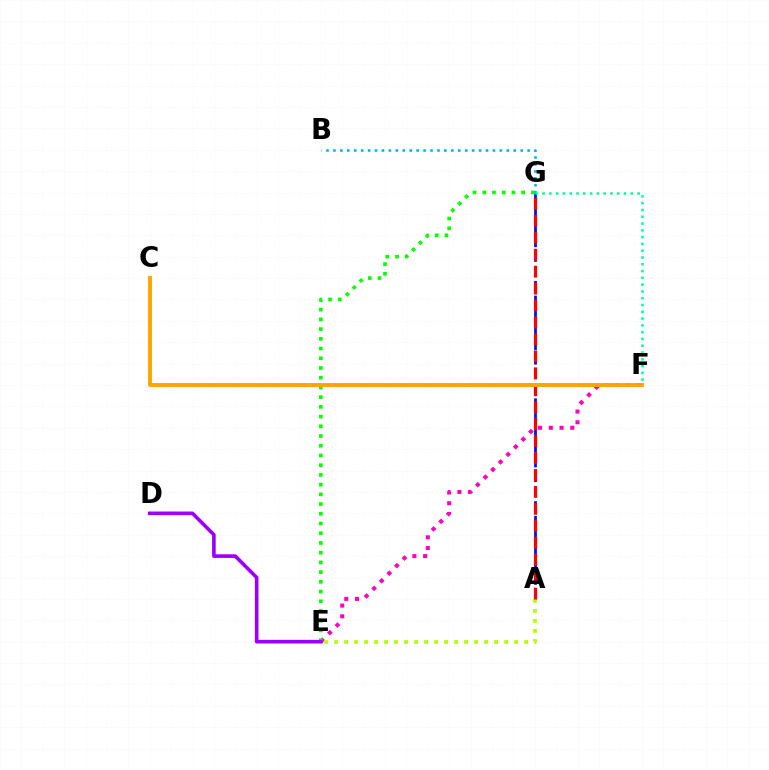{('B', 'G'): [{'color': '#00b5ff', 'line_style': 'dotted', 'thickness': 1.88}], ('A', 'G'): [{'color': '#0010ff', 'line_style': 'dashed', 'thickness': 1.99}, {'color': '#ff0000', 'line_style': 'dashed', 'thickness': 2.3}], ('E', 'F'): [{'color': '#ff00bd', 'line_style': 'dotted', 'thickness': 2.92}], ('A', 'E'): [{'color': '#b3ff00', 'line_style': 'dotted', 'thickness': 2.72}], ('E', 'G'): [{'color': '#08ff00', 'line_style': 'dotted', 'thickness': 2.64}], ('F', 'G'): [{'color': '#00ff9d', 'line_style': 'dotted', 'thickness': 1.84}], ('D', 'E'): [{'color': '#9b00ff', 'line_style': 'solid', 'thickness': 2.61}], ('C', 'F'): [{'color': '#ffa500', 'line_style': 'solid', 'thickness': 2.8}]}